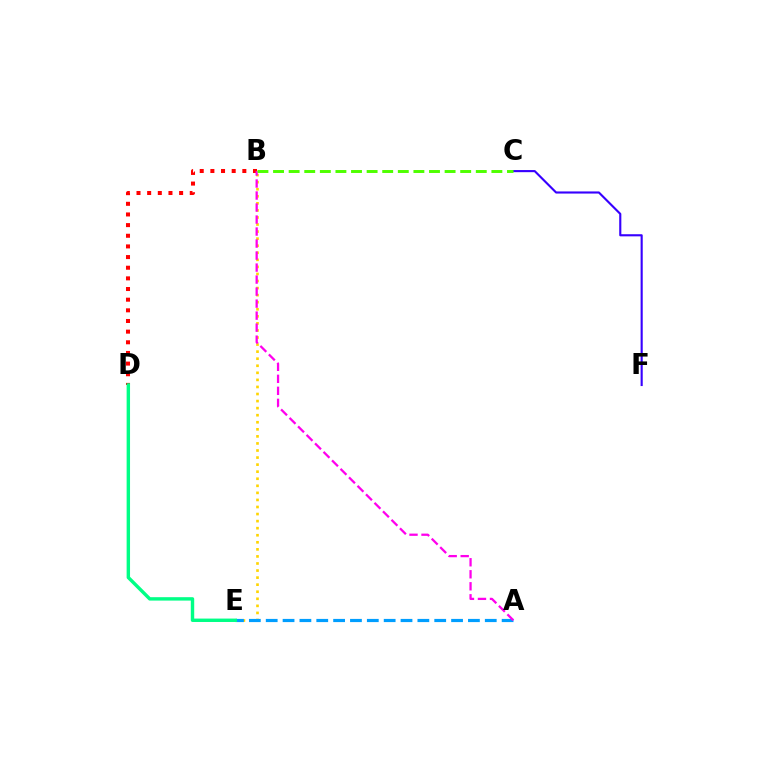{('B', 'D'): [{'color': '#ff0000', 'line_style': 'dotted', 'thickness': 2.89}], ('B', 'E'): [{'color': '#ffd500', 'line_style': 'dotted', 'thickness': 1.92}], ('A', 'E'): [{'color': '#009eff', 'line_style': 'dashed', 'thickness': 2.29}], ('C', 'F'): [{'color': '#3700ff', 'line_style': 'solid', 'thickness': 1.53}], ('D', 'E'): [{'color': '#00ff86', 'line_style': 'solid', 'thickness': 2.46}], ('A', 'B'): [{'color': '#ff00ed', 'line_style': 'dashed', 'thickness': 1.63}], ('B', 'C'): [{'color': '#4fff00', 'line_style': 'dashed', 'thickness': 2.12}]}